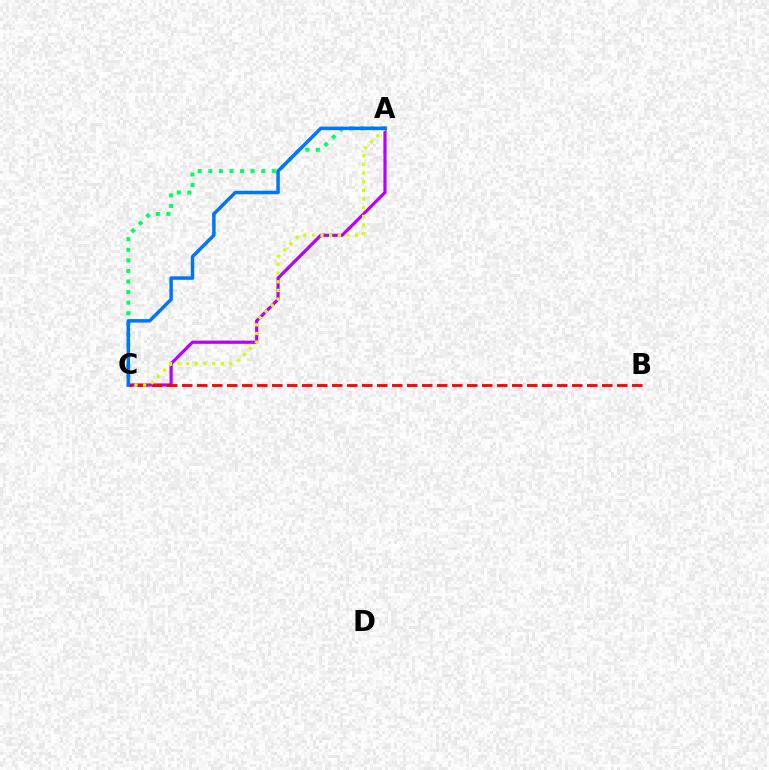{('A', 'C'): [{'color': '#b900ff', 'line_style': 'solid', 'thickness': 2.31}, {'color': '#00ff5c', 'line_style': 'dotted', 'thickness': 2.87}, {'color': '#d1ff00', 'line_style': 'dotted', 'thickness': 2.35}, {'color': '#0074ff', 'line_style': 'solid', 'thickness': 2.5}], ('B', 'C'): [{'color': '#ff0000', 'line_style': 'dashed', 'thickness': 2.04}]}